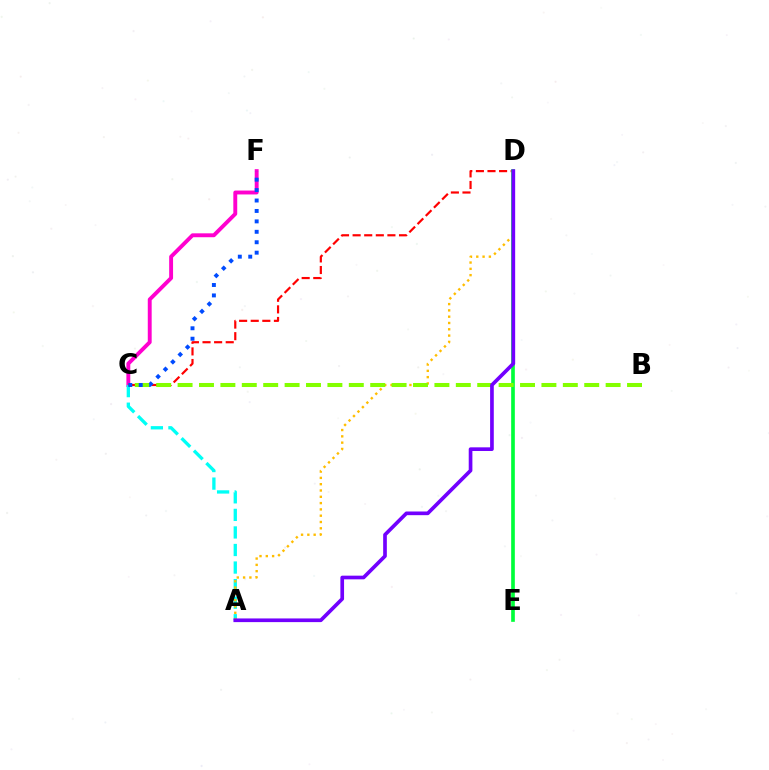{('C', 'F'): [{'color': '#ff00cf', 'line_style': 'solid', 'thickness': 2.81}, {'color': '#004bff', 'line_style': 'dotted', 'thickness': 2.83}], ('A', 'C'): [{'color': '#00fff6', 'line_style': 'dashed', 'thickness': 2.38}], ('C', 'D'): [{'color': '#ff0000', 'line_style': 'dashed', 'thickness': 1.58}], ('A', 'D'): [{'color': '#ffbd00', 'line_style': 'dotted', 'thickness': 1.71}, {'color': '#7200ff', 'line_style': 'solid', 'thickness': 2.64}], ('D', 'E'): [{'color': '#00ff39', 'line_style': 'solid', 'thickness': 2.64}], ('B', 'C'): [{'color': '#84ff00', 'line_style': 'dashed', 'thickness': 2.91}]}